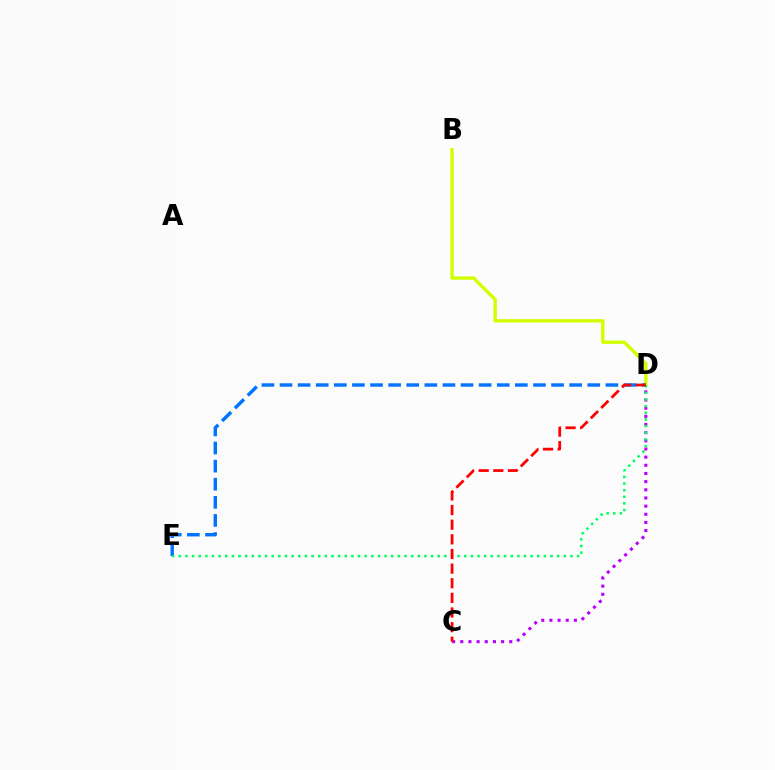{('C', 'D'): [{'color': '#b900ff', 'line_style': 'dotted', 'thickness': 2.22}, {'color': '#ff0000', 'line_style': 'dashed', 'thickness': 1.99}], ('B', 'D'): [{'color': '#d1ff00', 'line_style': 'solid', 'thickness': 2.45}], ('D', 'E'): [{'color': '#0074ff', 'line_style': 'dashed', 'thickness': 2.46}, {'color': '#00ff5c', 'line_style': 'dotted', 'thickness': 1.8}]}